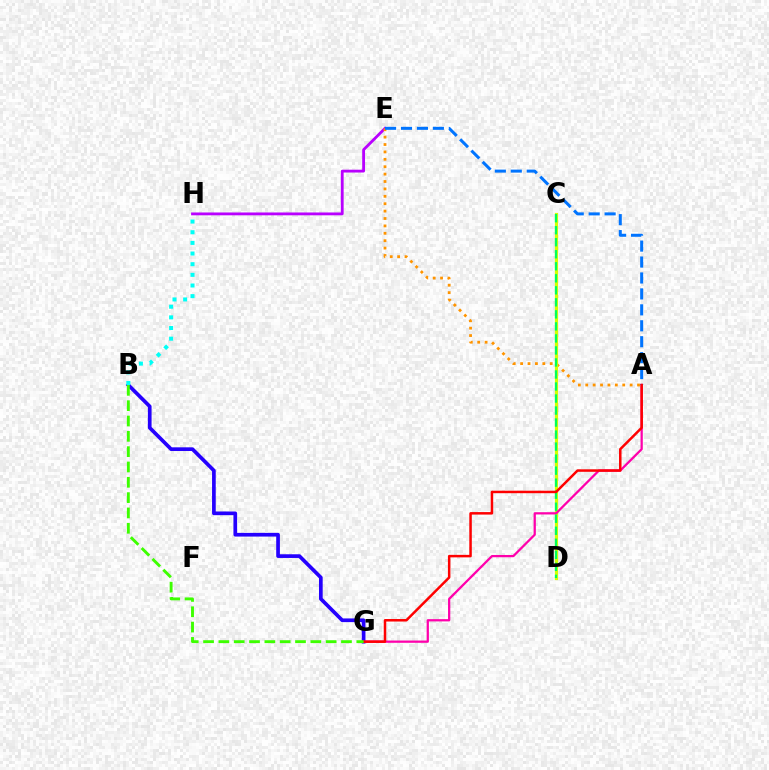{('B', 'G'): [{'color': '#2500ff', 'line_style': 'solid', 'thickness': 2.66}, {'color': '#3dff00', 'line_style': 'dashed', 'thickness': 2.08}], ('B', 'H'): [{'color': '#00fff6', 'line_style': 'dotted', 'thickness': 2.89}], ('E', 'H'): [{'color': '#b900ff', 'line_style': 'solid', 'thickness': 2.03}], ('A', 'E'): [{'color': '#ff9400', 'line_style': 'dotted', 'thickness': 2.01}, {'color': '#0074ff', 'line_style': 'dashed', 'thickness': 2.17}], ('C', 'D'): [{'color': '#d1ff00', 'line_style': 'solid', 'thickness': 2.29}, {'color': '#00ff5c', 'line_style': 'dashed', 'thickness': 1.63}], ('A', 'G'): [{'color': '#ff00ac', 'line_style': 'solid', 'thickness': 1.63}, {'color': '#ff0000', 'line_style': 'solid', 'thickness': 1.8}]}